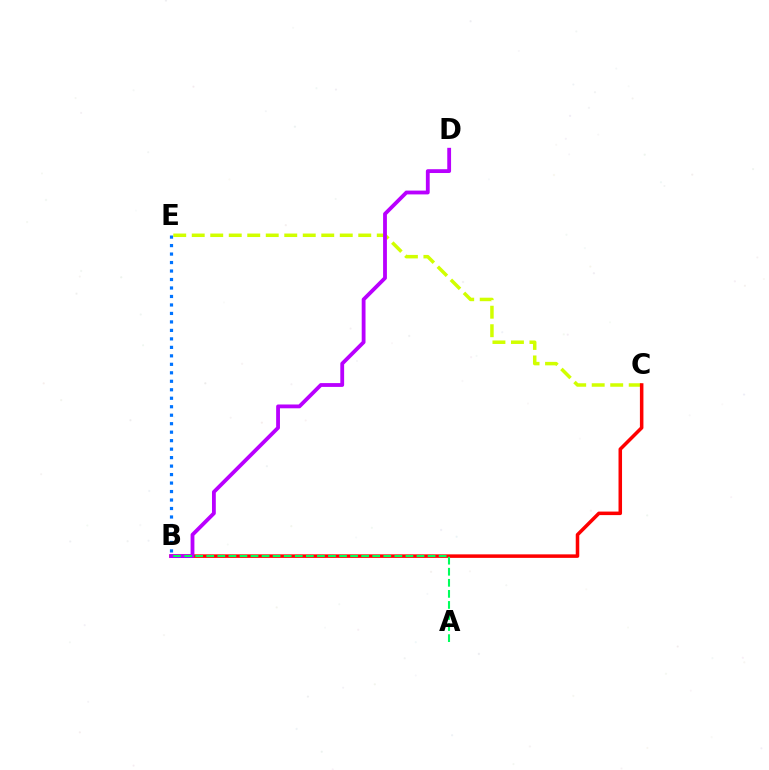{('C', 'E'): [{'color': '#d1ff00', 'line_style': 'dashed', 'thickness': 2.51}], ('B', 'C'): [{'color': '#ff0000', 'line_style': 'solid', 'thickness': 2.54}], ('B', 'D'): [{'color': '#b900ff', 'line_style': 'solid', 'thickness': 2.74}], ('A', 'B'): [{'color': '#00ff5c', 'line_style': 'dashed', 'thickness': 1.5}], ('B', 'E'): [{'color': '#0074ff', 'line_style': 'dotted', 'thickness': 2.3}]}